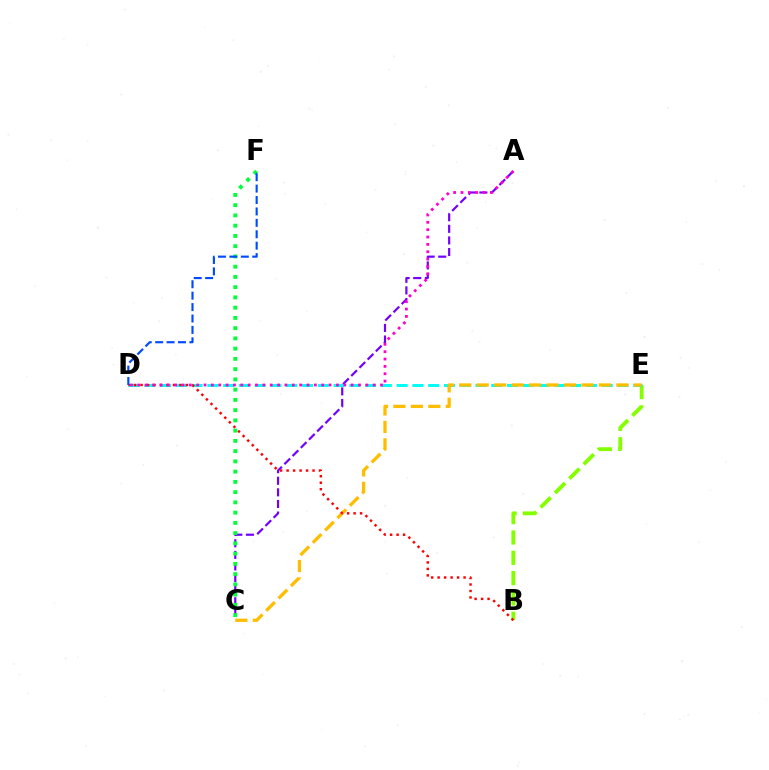{('A', 'C'): [{'color': '#7200ff', 'line_style': 'dashed', 'thickness': 1.58}], ('B', 'E'): [{'color': '#84ff00', 'line_style': 'dashed', 'thickness': 2.76}], ('D', 'E'): [{'color': '#00fff6', 'line_style': 'dashed', 'thickness': 2.14}], ('C', 'E'): [{'color': '#ffbd00', 'line_style': 'dashed', 'thickness': 2.37}], ('B', 'D'): [{'color': '#ff0000', 'line_style': 'dotted', 'thickness': 1.76}], ('C', 'F'): [{'color': '#00ff39', 'line_style': 'dotted', 'thickness': 2.78}], ('D', 'F'): [{'color': '#004bff', 'line_style': 'dashed', 'thickness': 1.55}], ('A', 'D'): [{'color': '#ff00cf', 'line_style': 'dotted', 'thickness': 2.0}]}